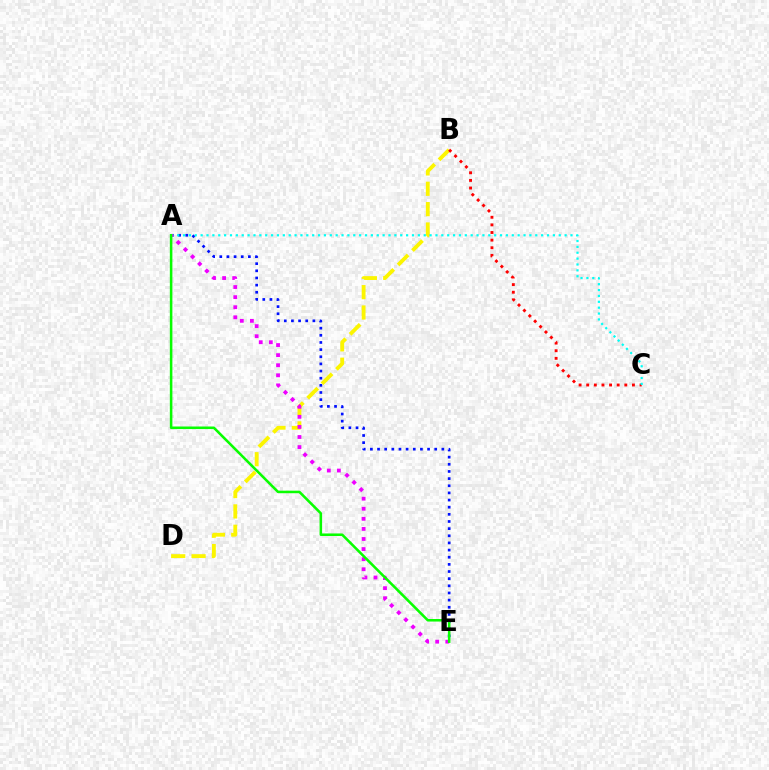{('B', 'D'): [{'color': '#fcf500', 'line_style': 'dashed', 'thickness': 2.76}], ('B', 'C'): [{'color': '#ff0000', 'line_style': 'dotted', 'thickness': 2.07}], ('A', 'E'): [{'color': '#0010ff', 'line_style': 'dotted', 'thickness': 1.94}, {'color': '#ee00ff', 'line_style': 'dotted', 'thickness': 2.74}, {'color': '#08ff00', 'line_style': 'solid', 'thickness': 1.83}], ('A', 'C'): [{'color': '#00fff6', 'line_style': 'dotted', 'thickness': 1.6}]}